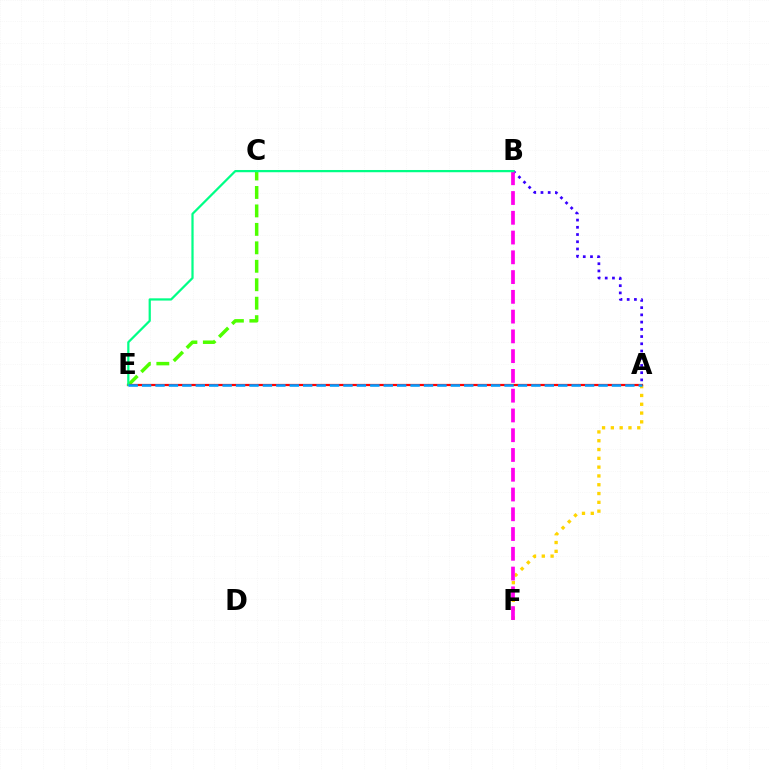{('C', 'E'): [{'color': '#4fff00', 'line_style': 'dashed', 'thickness': 2.51}], ('A', 'F'): [{'color': '#ffd500', 'line_style': 'dotted', 'thickness': 2.39}], ('A', 'B'): [{'color': '#3700ff', 'line_style': 'dotted', 'thickness': 1.96}], ('A', 'E'): [{'color': '#ff0000', 'line_style': 'solid', 'thickness': 1.6}, {'color': '#009eff', 'line_style': 'dashed', 'thickness': 1.82}], ('B', 'F'): [{'color': '#ff00ed', 'line_style': 'dashed', 'thickness': 2.69}], ('B', 'E'): [{'color': '#00ff86', 'line_style': 'solid', 'thickness': 1.61}]}